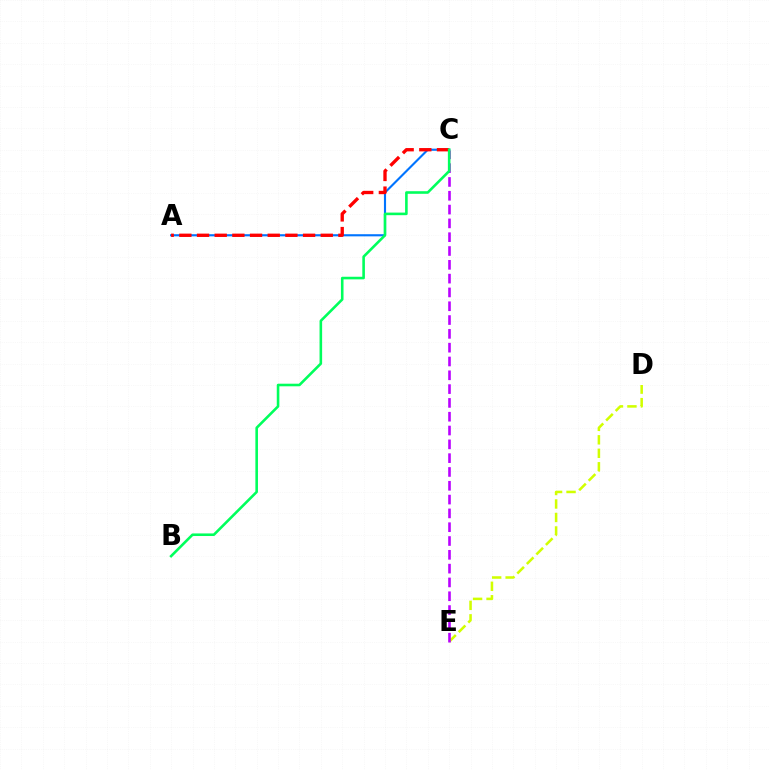{('A', 'C'): [{'color': '#0074ff', 'line_style': 'solid', 'thickness': 1.53}, {'color': '#ff0000', 'line_style': 'dashed', 'thickness': 2.4}], ('D', 'E'): [{'color': '#d1ff00', 'line_style': 'dashed', 'thickness': 1.83}], ('C', 'E'): [{'color': '#b900ff', 'line_style': 'dashed', 'thickness': 1.88}], ('B', 'C'): [{'color': '#00ff5c', 'line_style': 'solid', 'thickness': 1.87}]}